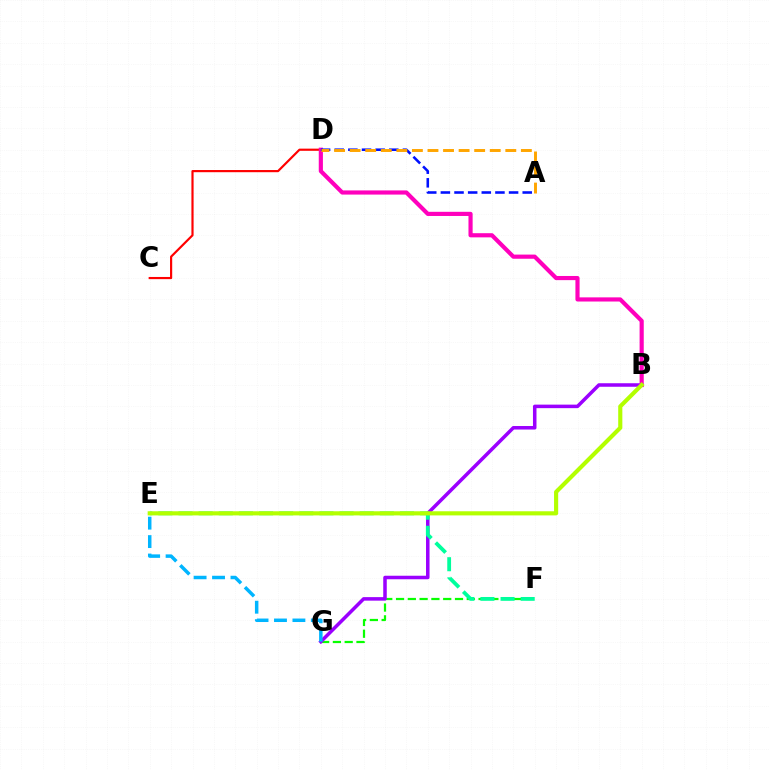{('F', 'G'): [{'color': '#08ff00', 'line_style': 'dashed', 'thickness': 1.6}], ('C', 'D'): [{'color': '#ff0000', 'line_style': 'solid', 'thickness': 1.57}], ('B', 'G'): [{'color': '#9b00ff', 'line_style': 'solid', 'thickness': 2.54}], ('B', 'D'): [{'color': '#ff00bd', 'line_style': 'solid', 'thickness': 2.99}], ('E', 'F'): [{'color': '#00ff9d', 'line_style': 'dashed', 'thickness': 2.74}], ('A', 'D'): [{'color': '#0010ff', 'line_style': 'dashed', 'thickness': 1.85}, {'color': '#ffa500', 'line_style': 'dashed', 'thickness': 2.11}], ('E', 'G'): [{'color': '#00b5ff', 'line_style': 'dashed', 'thickness': 2.5}], ('B', 'E'): [{'color': '#b3ff00', 'line_style': 'solid', 'thickness': 2.98}]}